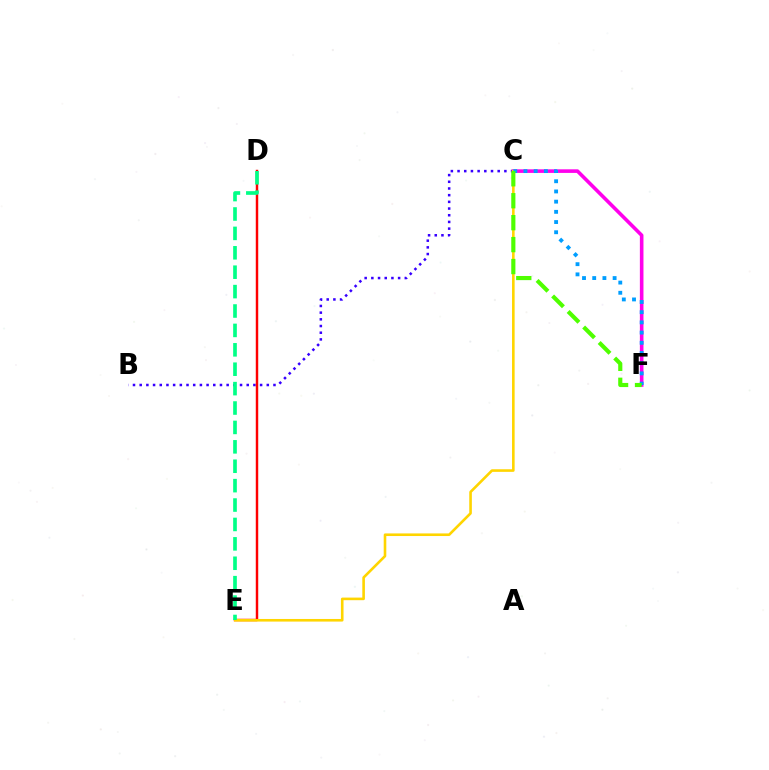{('B', 'C'): [{'color': '#3700ff', 'line_style': 'dotted', 'thickness': 1.82}], ('D', 'E'): [{'color': '#ff0000', 'line_style': 'solid', 'thickness': 1.76}, {'color': '#00ff86', 'line_style': 'dashed', 'thickness': 2.64}], ('C', 'F'): [{'color': '#ff00ed', 'line_style': 'solid', 'thickness': 2.59}, {'color': '#009eff', 'line_style': 'dotted', 'thickness': 2.77}, {'color': '#4fff00', 'line_style': 'dashed', 'thickness': 2.98}], ('C', 'E'): [{'color': '#ffd500', 'line_style': 'solid', 'thickness': 1.88}]}